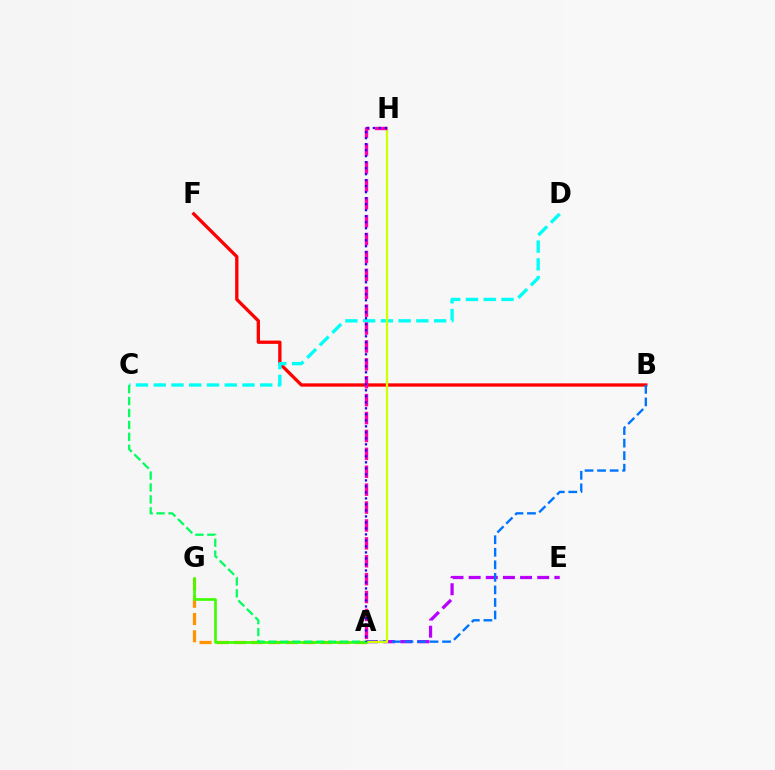{('B', 'F'): [{'color': '#ff0000', 'line_style': 'solid', 'thickness': 2.38}], ('A', 'E'): [{'color': '#b900ff', 'line_style': 'dashed', 'thickness': 2.33}], ('A', 'B'): [{'color': '#0074ff', 'line_style': 'dashed', 'thickness': 1.7}], ('C', 'D'): [{'color': '#00fff6', 'line_style': 'dashed', 'thickness': 2.41}], ('A', 'H'): [{'color': '#d1ff00', 'line_style': 'solid', 'thickness': 1.63}, {'color': '#ff00ac', 'line_style': 'dashed', 'thickness': 2.43}, {'color': '#2500ff', 'line_style': 'dotted', 'thickness': 1.63}], ('A', 'G'): [{'color': '#ff9400', 'line_style': 'dashed', 'thickness': 2.34}, {'color': '#3dff00', 'line_style': 'solid', 'thickness': 1.91}], ('A', 'C'): [{'color': '#00ff5c', 'line_style': 'dashed', 'thickness': 1.62}]}